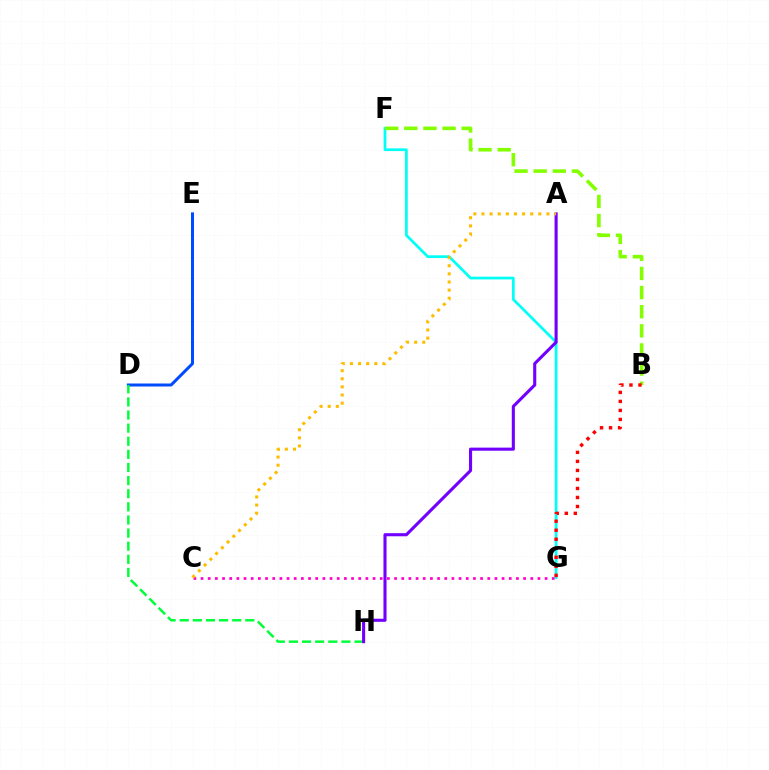{('D', 'E'): [{'color': '#004bff', 'line_style': 'solid', 'thickness': 2.15}], ('F', 'G'): [{'color': '#00fff6', 'line_style': 'solid', 'thickness': 1.97}], ('D', 'H'): [{'color': '#00ff39', 'line_style': 'dashed', 'thickness': 1.78}], ('B', 'F'): [{'color': '#84ff00', 'line_style': 'dashed', 'thickness': 2.6}], ('C', 'G'): [{'color': '#ff00cf', 'line_style': 'dotted', 'thickness': 1.95}], ('A', 'H'): [{'color': '#7200ff', 'line_style': 'solid', 'thickness': 2.23}], ('A', 'C'): [{'color': '#ffbd00', 'line_style': 'dotted', 'thickness': 2.21}], ('B', 'G'): [{'color': '#ff0000', 'line_style': 'dotted', 'thickness': 2.45}]}